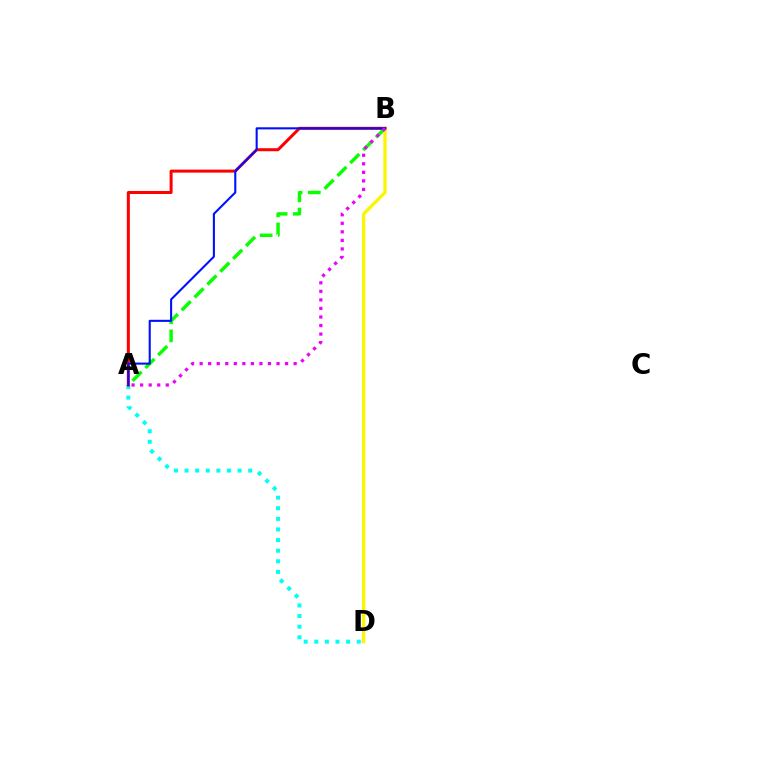{('B', 'D'): [{'color': '#fcf500', 'line_style': 'solid', 'thickness': 2.36}], ('A', 'B'): [{'color': '#08ff00', 'line_style': 'dashed', 'thickness': 2.47}, {'color': '#ff0000', 'line_style': 'solid', 'thickness': 2.17}, {'color': '#0010ff', 'line_style': 'solid', 'thickness': 1.5}, {'color': '#ee00ff', 'line_style': 'dotted', 'thickness': 2.32}], ('A', 'D'): [{'color': '#00fff6', 'line_style': 'dotted', 'thickness': 2.88}]}